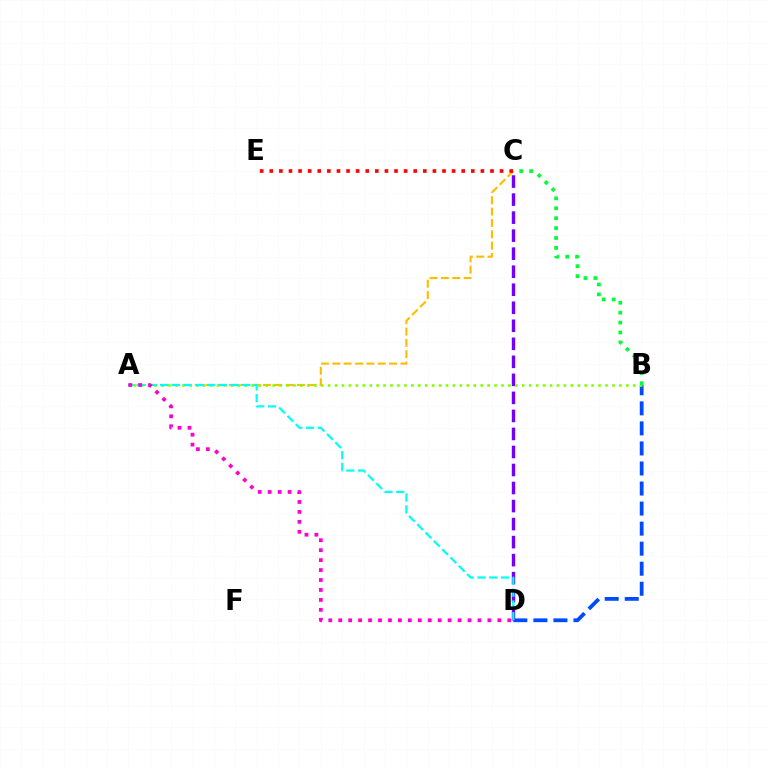{('A', 'C'): [{'color': '#ffbd00', 'line_style': 'dashed', 'thickness': 1.54}], ('B', 'D'): [{'color': '#004bff', 'line_style': 'dashed', 'thickness': 2.72}], ('C', 'D'): [{'color': '#7200ff', 'line_style': 'dashed', 'thickness': 2.45}], ('A', 'B'): [{'color': '#84ff00', 'line_style': 'dotted', 'thickness': 1.88}], ('C', 'E'): [{'color': '#ff0000', 'line_style': 'dotted', 'thickness': 2.61}], ('B', 'C'): [{'color': '#00ff39', 'line_style': 'dotted', 'thickness': 2.69}], ('A', 'D'): [{'color': '#00fff6', 'line_style': 'dashed', 'thickness': 1.6}, {'color': '#ff00cf', 'line_style': 'dotted', 'thickness': 2.7}]}